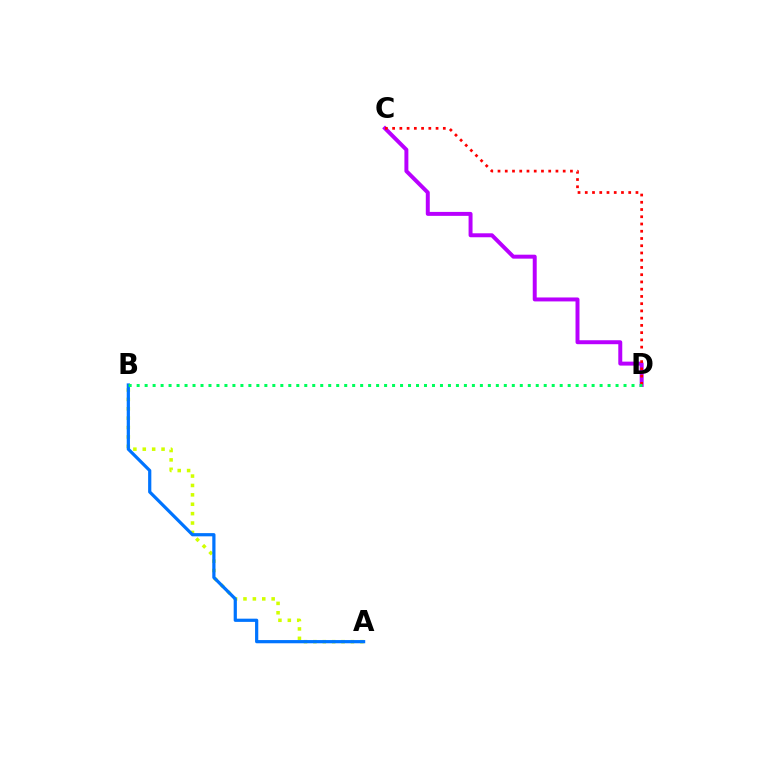{('C', 'D'): [{'color': '#b900ff', 'line_style': 'solid', 'thickness': 2.85}, {'color': '#ff0000', 'line_style': 'dotted', 'thickness': 1.97}], ('A', 'B'): [{'color': '#d1ff00', 'line_style': 'dotted', 'thickness': 2.55}, {'color': '#0074ff', 'line_style': 'solid', 'thickness': 2.31}], ('B', 'D'): [{'color': '#00ff5c', 'line_style': 'dotted', 'thickness': 2.17}]}